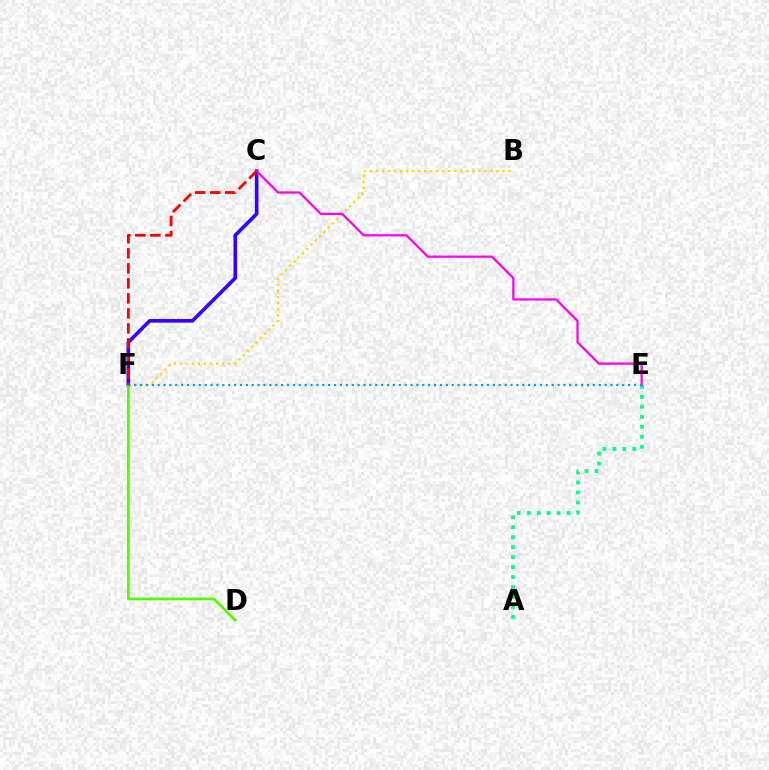{('C', 'F'): [{'color': '#3700ff', 'line_style': 'solid', 'thickness': 2.61}, {'color': '#ff0000', 'line_style': 'dashed', 'thickness': 2.04}], ('D', 'F'): [{'color': '#4fff00', 'line_style': 'solid', 'thickness': 1.95}], ('B', 'F'): [{'color': '#ffd500', 'line_style': 'dotted', 'thickness': 1.64}], ('A', 'E'): [{'color': '#00ff86', 'line_style': 'dotted', 'thickness': 2.71}], ('C', 'E'): [{'color': '#ff00ed', 'line_style': 'solid', 'thickness': 1.61}], ('E', 'F'): [{'color': '#009eff', 'line_style': 'dotted', 'thickness': 1.6}]}